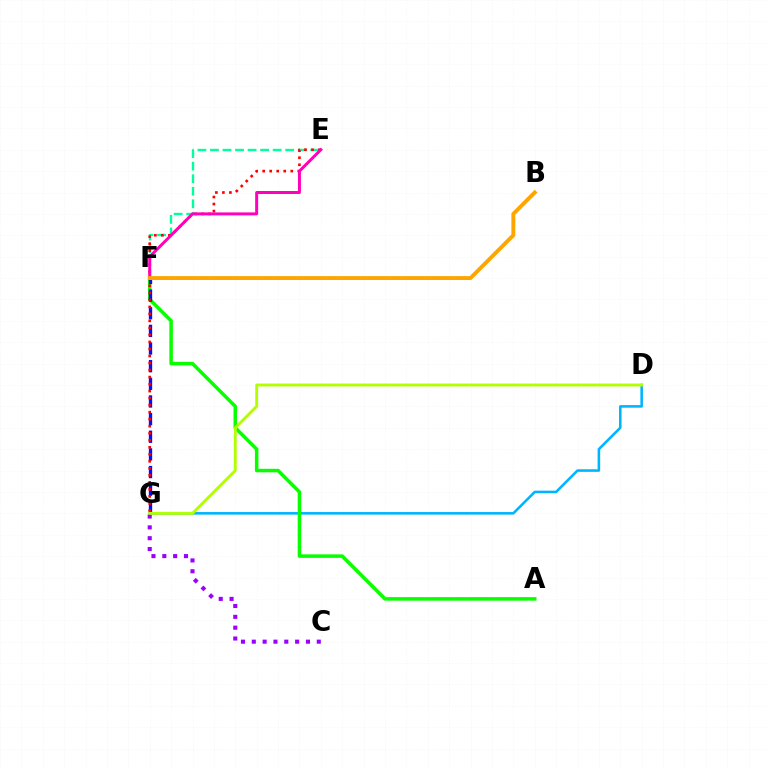{('D', 'G'): [{'color': '#00b5ff', 'line_style': 'solid', 'thickness': 1.85}, {'color': '#b3ff00', 'line_style': 'solid', 'thickness': 2.07}], ('A', 'F'): [{'color': '#08ff00', 'line_style': 'solid', 'thickness': 2.53}], ('C', 'G'): [{'color': '#9b00ff', 'line_style': 'dotted', 'thickness': 2.94}], ('E', 'F'): [{'color': '#00ff9d', 'line_style': 'dashed', 'thickness': 1.7}, {'color': '#ff00bd', 'line_style': 'solid', 'thickness': 2.15}], ('F', 'G'): [{'color': '#0010ff', 'line_style': 'dashed', 'thickness': 2.4}], ('E', 'G'): [{'color': '#ff0000', 'line_style': 'dotted', 'thickness': 1.91}], ('B', 'F'): [{'color': '#ffa500', 'line_style': 'solid', 'thickness': 2.81}]}